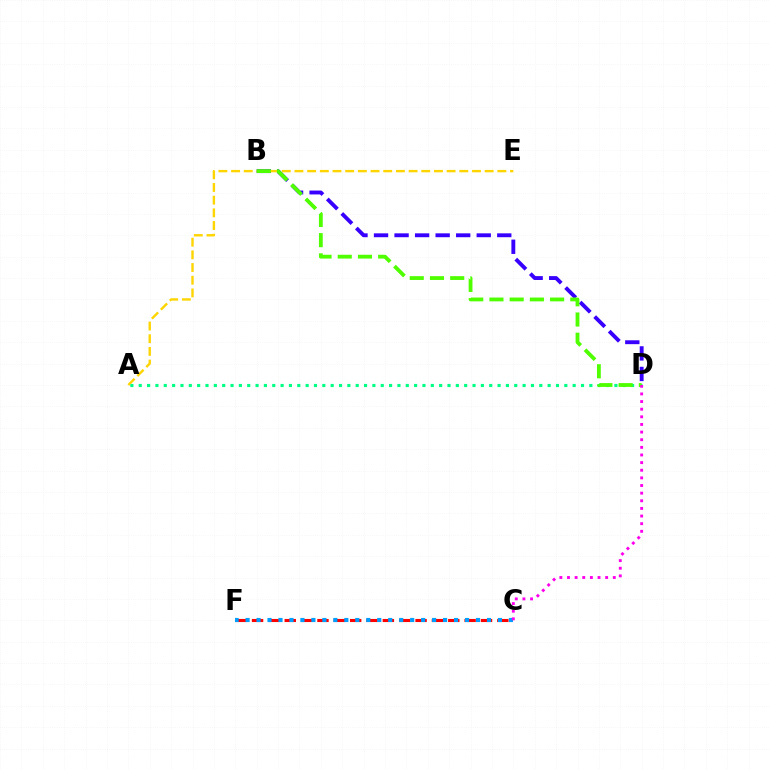{('C', 'F'): [{'color': '#ff0000', 'line_style': 'dashed', 'thickness': 2.22}, {'color': '#009eff', 'line_style': 'dotted', 'thickness': 2.98}], ('B', 'D'): [{'color': '#3700ff', 'line_style': 'dashed', 'thickness': 2.79}, {'color': '#4fff00', 'line_style': 'dashed', 'thickness': 2.75}], ('A', 'E'): [{'color': '#ffd500', 'line_style': 'dashed', 'thickness': 1.72}], ('A', 'D'): [{'color': '#00ff86', 'line_style': 'dotted', 'thickness': 2.27}], ('C', 'D'): [{'color': '#ff00ed', 'line_style': 'dotted', 'thickness': 2.07}]}